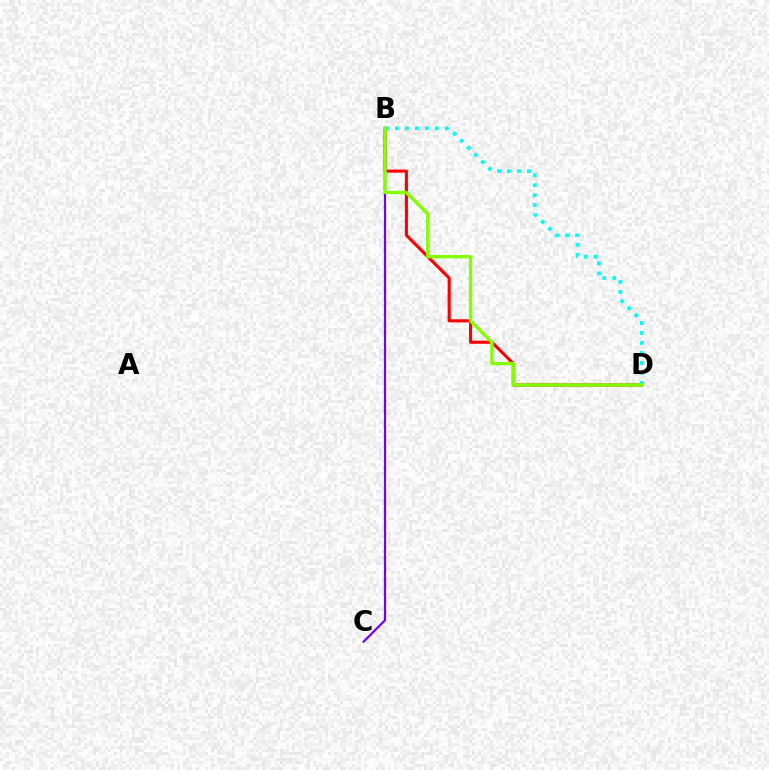{('B', 'D'): [{'color': '#ff0000', 'line_style': 'solid', 'thickness': 2.22}, {'color': '#00fff6', 'line_style': 'dotted', 'thickness': 2.71}, {'color': '#84ff00', 'line_style': 'solid', 'thickness': 2.41}], ('B', 'C'): [{'color': '#7200ff', 'line_style': 'solid', 'thickness': 1.59}]}